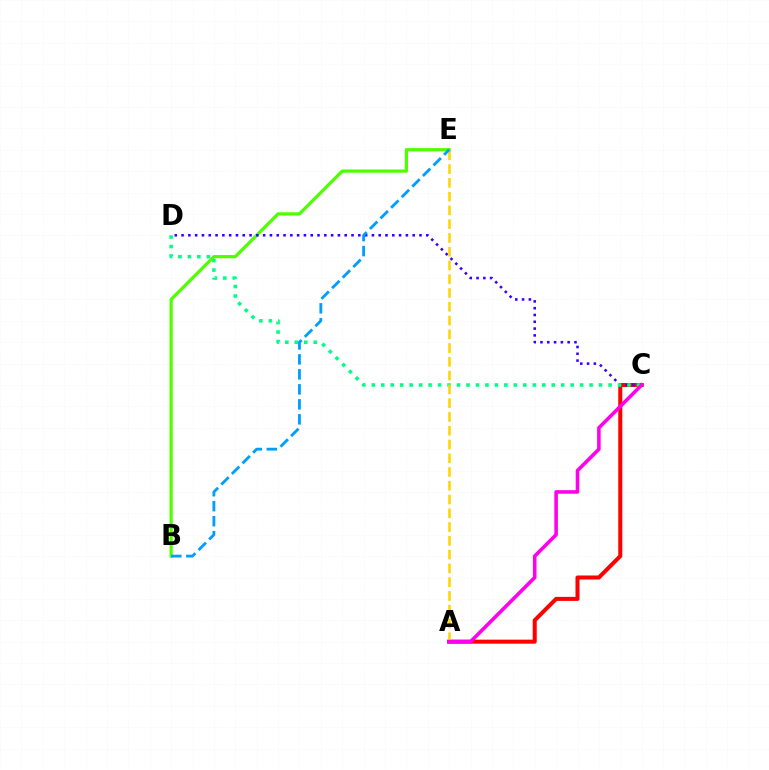{('A', 'C'): [{'color': '#ff0000', 'line_style': 'solid', 'thickness': 2.9}, {'color': '#ff00ed', 'line_style': 'solid', 'thickness': 2.57}], ('B', 'E'): [{'color': '#4fff00', 'line_style': 'solid', 'thickness': 2.32}, {'color': '#009eff', 'line_style': 'dashed', 'thickness': 2.04}], ('C', 'D'): [{'color': '#3700ff', 'line_style': 'dotted', 'thickness': 1.85}, {'color': '#00ff86', 'line_style': 'dotted', 'thickness': 2.57}], ('A', 'E'): [{'color': '#ffd500', 'line_style': 'dashed', 'thickness': 1.87}]}